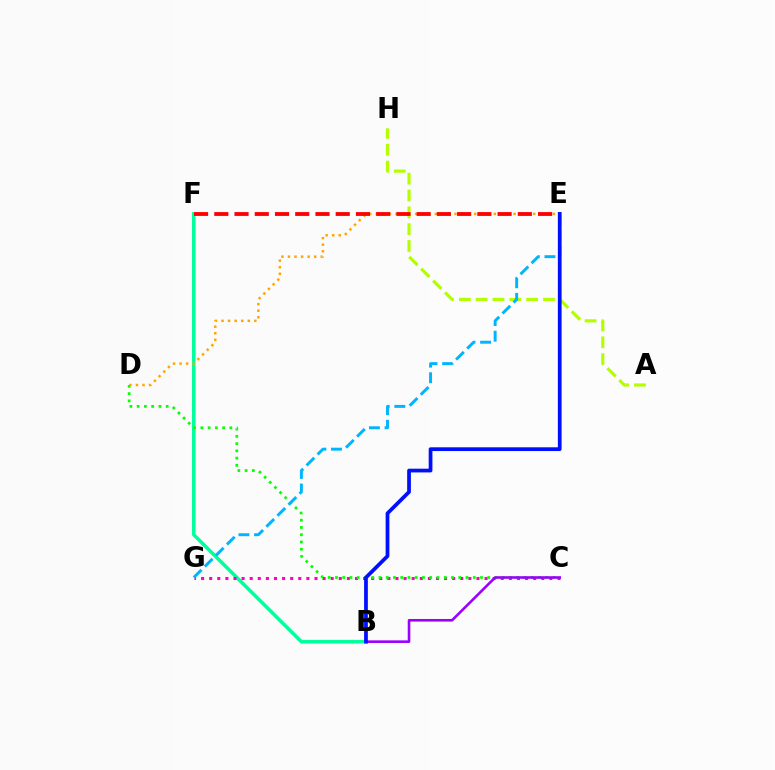{('A', 'H'): [{'color': '#b3ff00', 'line_style': 'dashed', 'thickness': 2.29}], ('B', 'F'): [{'color': '#00ff9d', 'line_style': 'solid', 'thickness': 2.55}], ('C', 'G'): [{'color': '#ff00bd', 'line_style': 'dotted', 'thickness': 2.2}], ('C', 'D'): [{'color': '#08ff00', 'line_style': 'dotted', 'thickness': 1.97}], ('B', 'C'): [{'color': '#9b00ff', 'line_style': 'solid', 'thickness': 1.88}], ('D', 'E'): [{'color': '#ffa500', 'line_style': 'dotted', 'thickness': 1.78}], ('E', 'G'): [{'color': '#00b5ff', 'line_style': 'dashed', 'thickness': 2.12}], ('E', 'F'): [{'color': '#ff0000', 'line_style': 'dashed', 'thickness': 2.75}], ('B', 'E'): [{'color': '#0010ff', 'line_style': 'solid', 'thickness': 2.7}]}